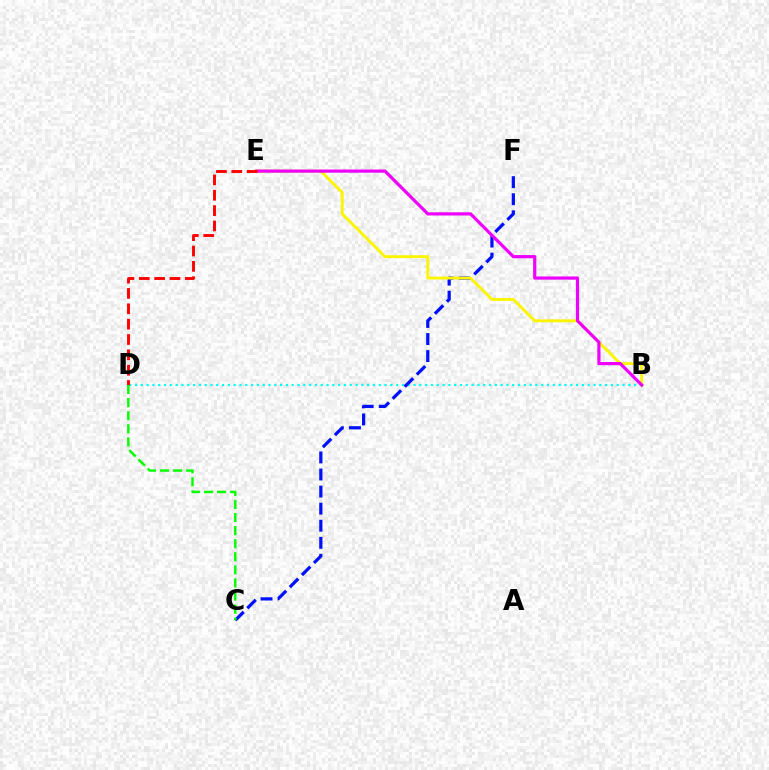{('B', 'D'): [{'color': '#00fff6', 'line_style': 'dotted', 'thickness': 1.58}], ('C', 'F'): [{'color': '#0010ff', 'line_style': 'dashed', 'thickness': 2.32}], ('B', 'E'): [{'color': '#fcf500', 'line_style': 'solid', 'thickness': 2.09}, {'color': '#ee00ff', 'line_style': 'solid', 'thickness': 2.3}], ('D', 'E'): [{'color': '#ff0000', 'line_style': 'dashed', 'thickness': 2.09}], ('C', 'D'): [{'color': '#08ff00', 'line_style': 'dashed', 'thickness': 1.78}]}